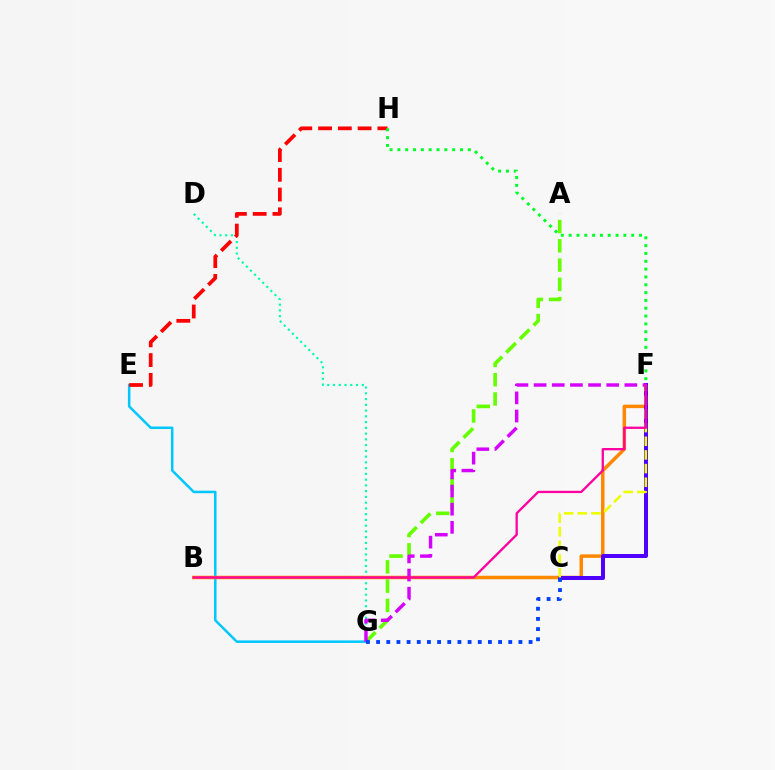{('D', 'G'): [{'color': '#00ffaf', 'line_style': 'dotted', 'thickness': 1.56}], ('A', 'G'): [{'color': '#66ff00', 'line_style': 'dashed', 'thickness': 2.62}], ('E', 'G'): [{'color': '#00c7ff', 'line_style': 'solid', 'thickness': 1.81}], ('E', 'H'): [{'color': '#ff0000', 'line_style': 'dashed', 'thickness': 2.69}], ('F', 'H'): [{'color': '#00ff27', 'line_style': 'dotted', 'thickness': 2.13}], ('B', 'F'): [{'color': '#ff8800', 'line_style': 'solid', 'thickness': 2.51}, {'color': '#ff00a0', 'line_style': 'solid', 'thickness': 1.66}], ('C', 'F'): [{'color': '#4f00ff', 'line_style': 'solid', 'thickness': 2.87}, {'color': '#eeff00', 'line_style': 'dashed', 'thickness': 1.86}], ('F', 'G'): [{'color': '#d600ff', 'line_style': 'dashed', 'thickness': 2.47}], ('C', 'G'): [{'color': '#003fff', 'line_style': 'dotted', 'thickness': 2.76}]}